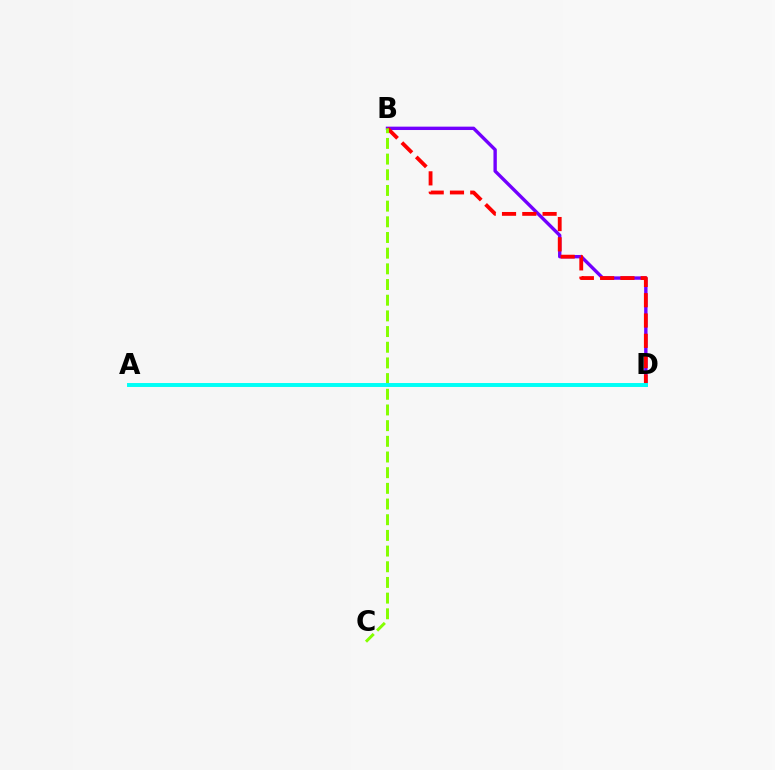{('B', 'D'): [{'color': '#7200ff', 'line_style': 'solid', 'thickness': 2.43}, {'color': '#ff0000', 'line_style': 'dashed', 'thickness': 2.76}], ('B', 'C'): [{'color': '#84ff00', 'line_style': 'dashed', 'thickness': 2.13}], ('A', 'D'): [{'color': '#00fff6', 'line_style': 'solid', 'thickness': 2.84}]}